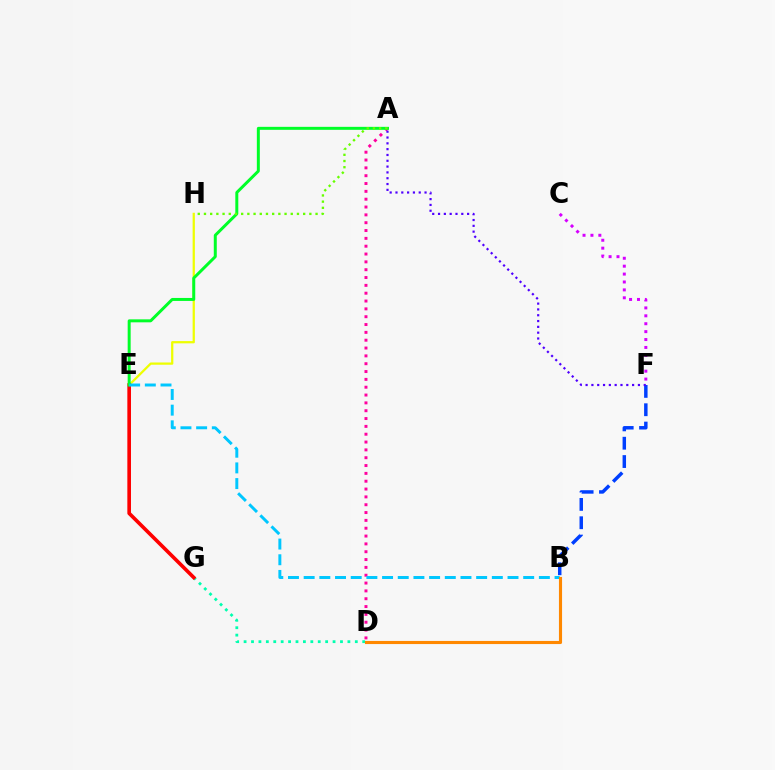{('B', 'F'): [{'color': '#003fff', 'line_style': 'dashed', 'thickness': 2.49}], ('D', 'G'): [{'color': '#00ffaf', 'line_style': 'dotted', 'thickness': 2.01}], ('E', 'H'): [{'color': '#eeff00', 'line_style': 'solid', 'thickness': 1.62}], ('C', 'F'): [{'color': '#d600ff', 'line_style': 'dotted', 'thickness': 2.15}], ('E', 'G'): [{'color': '#ff0000', 'line_style': 'solid', 'thickness': 2.62}], ('A', 'D'): [{'color': '#ff00a0', 'line_style': 'dotted', 'thickness': 2.13}], ('A', 'E'): [{'color': '#00ff27', 'line_style': 'solid', 'thickness': 2.15}], ('A', 'H'): [{'color': '#66ff00', 'line_style': 'dotted', 'thickness': 1.68}], ('B', 'E'): [{'color': '#00c7ff', 'line_style': 'dashed', 'thickness': 2.13}], ('B', 'D'): [{'color': '#ff8800', 'line_style': 'solid', 'thickness': 2.24}], ('A', 'F'): [{'color': '#4f00ff', 'line_style': 'dotted', 'thickness': 1.58}]}